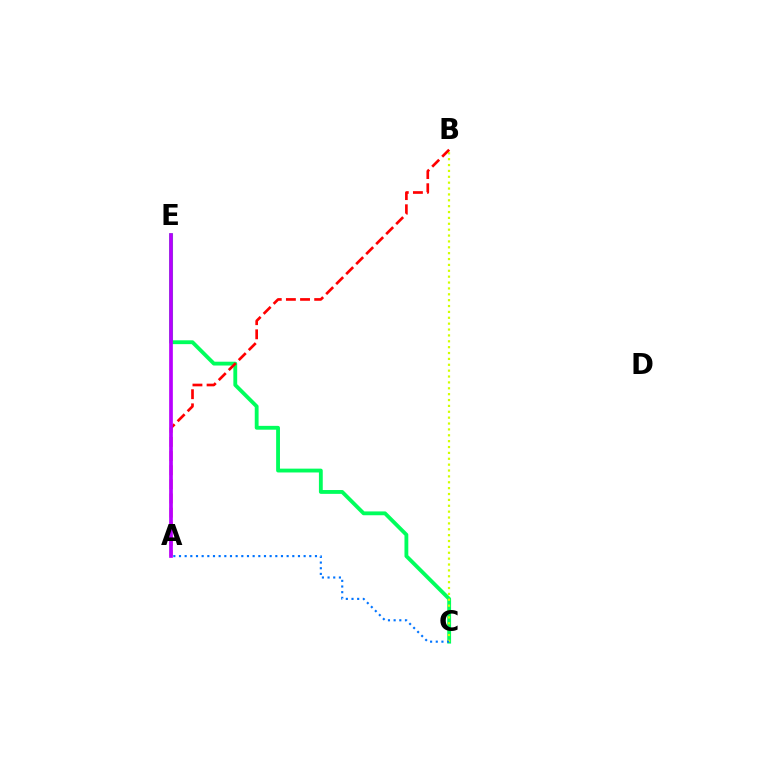{('C', 'E'): [{'color': '#00ff5c', 'line_style': 'solid', 'thickness': 2.76}], ('B', 'C'): [{'color': '#d1ff00', 'line_style': 'dotted', 'thickness': 1.6}], ('A', 'C'): [{'color': '#0074ff', 'line_style': 'dotted', 'thickness': 1.54}], ('A', 'B'): [{'color': '#ff0000', 'line_style': 'dashed', 'thickness': 1.92}], ('A', 'E'): [{'color': '#b900ff', 'line_style': 'solid', 'thickness': 2.65}]}